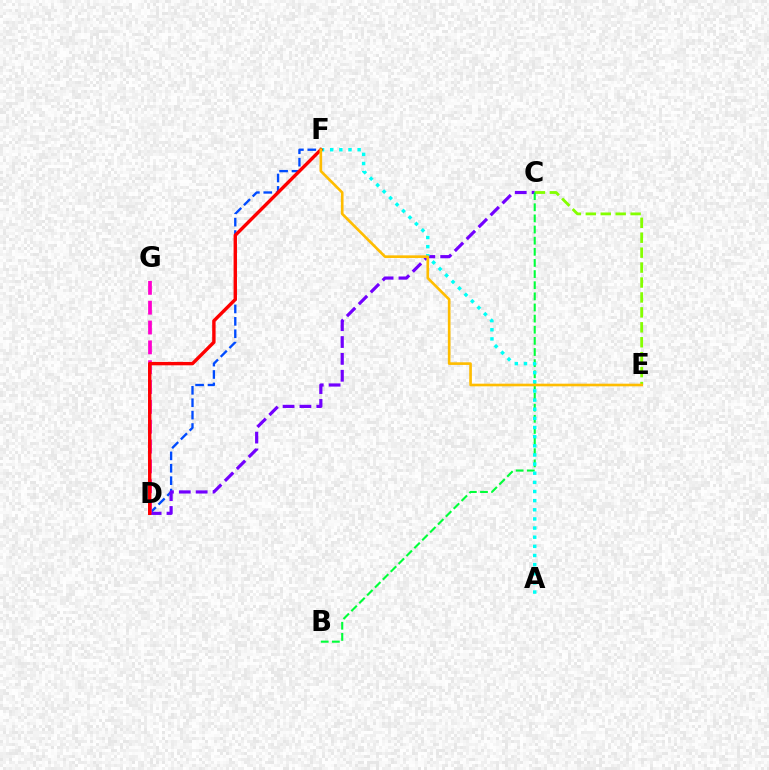{('D', 'F'): [{'color': '#004bff', 'line_style': 'dashed', 'thickness': 1.68}, {'color': '#ff0000', 'line_style': 'solid', 'thickness': 2.44}], ('C', 'D'): [{'color': '#7200ff', 'line_style': 'dashed', 'thickness': 2.29}], ('C', 'E'): [{'color': '#84ff00', 'line_style': 'dashed', 'thickness': 2.03}], ('B', 'C'): [{'color': '#00ff39', 'line_style': 'dashed', 'thickness': 1.51}], ('A', 'F'): [{'color': '#00fff6', 'line_style': 'dotted', 'thickness': 2.48}], ('D', 'G'): [{'color': '#ff00cf', 'line_style': 'dashed', 'thickness': 2.7}], ('E', 'F'): [{'color': '#ffbd00', 'line_style': 'solid', 'thickness': 1.9}]}